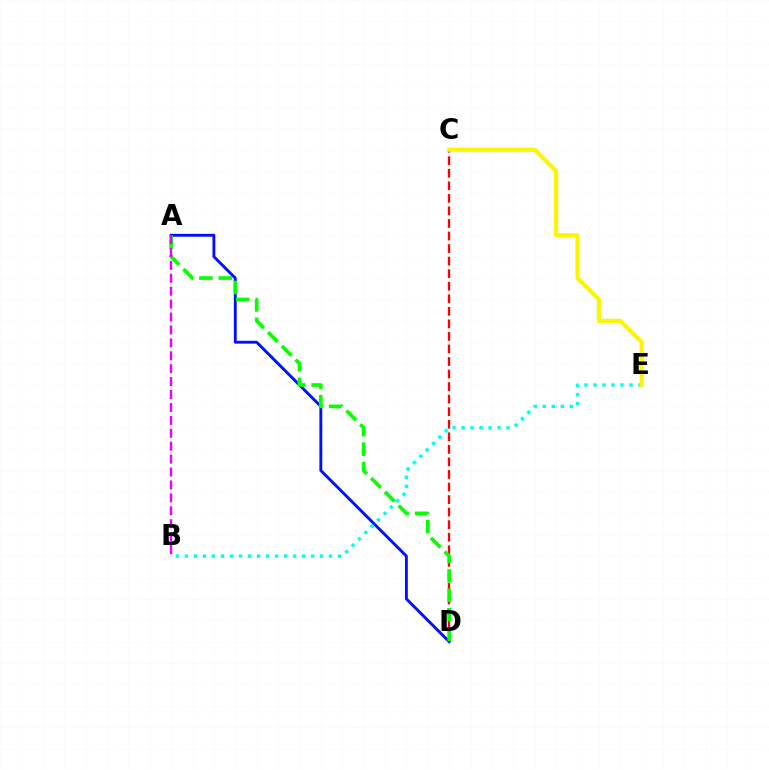{('A', 'D'): [{'color': '#0010ff', 'line_style': 'solid', 'thickness': 2.07}, {'color': '#08ff00', 'line_style': 'dashed', 'thickness': 2.64}], ('C', 'D'): [{'color': '#ff0000', 'line_style': 'dashed', 'thickness': 1.7}], ('A', 'B'): [{'color': '#ee00ff', 'line_style': 'dashed', 'thickness': 1.75}], ('B', 'E'): [{'color': '#00fff6', 'line_style': 'dotted', 'thickness': 2.45}], ('C', 'E'): [{'color': '#fcf500', 'line_style': 'solid', 'thickness': 2.98}]}